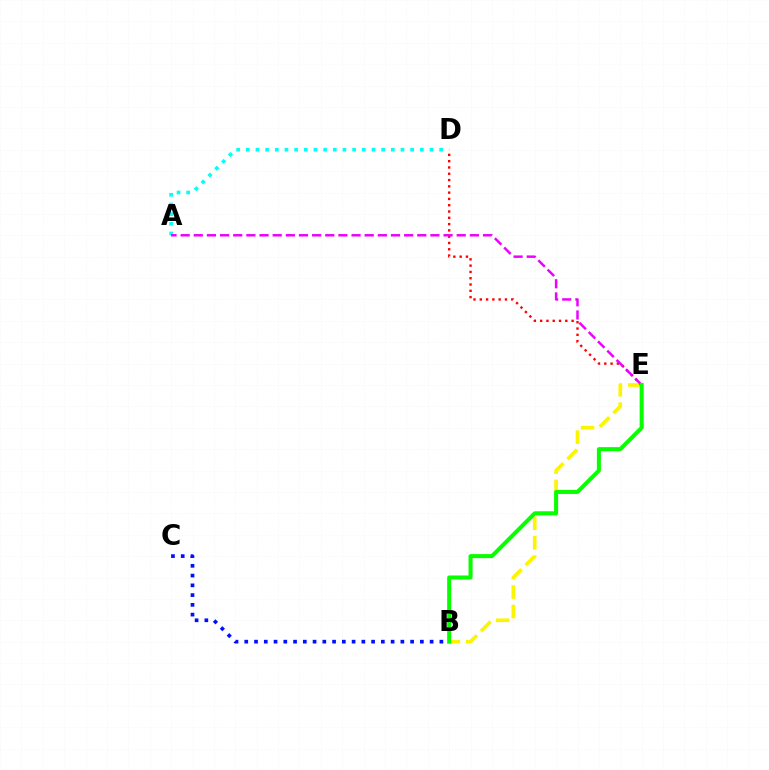{('B', 'E'): [{'color': '#fcf500', 'line_style': 'dashed', 'thickness': 2.64}, {'color': '#08ff00', 'line_style': 'solid', 'thickness': 2.91}], ('A', 'D'): [{'color': '#00fff6', 'line_style': 'dotted', 'thickness': 2.63}], ('D', 'E'): [{'color': '#ff0000', 'line_style': 'dotted', 'thickness': 1.71}], ('A', 'E'): [{'color': '#ee00ff', 'line_style': 'dashed', 'thickness': 1.79}], ('B', 'C'): [{'color': '#0010ff', 'line_style': 'dotted', 'thickness': 2.65}]}